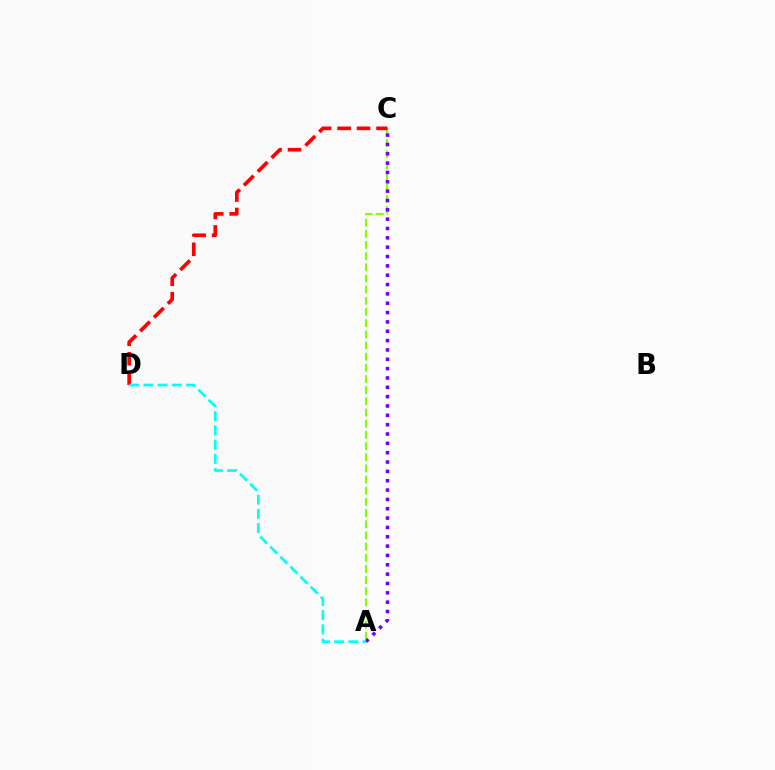{('A', 'C'): [{'color': '#84ff00', 'line_style': 'dashed', 'thickness': 1.52}, {'color': '#7200ff', 'line_style': 'dotted', 'thickness': 2.54}], ('C', 'D'): [{'color': '#ff0000', 'line_style': 'dashed', 'thickness': 2.64}], ('A', 'D'): [{'color': '#00fff6', 'line_style': 'dashed', 'thickness': 1.93}]}